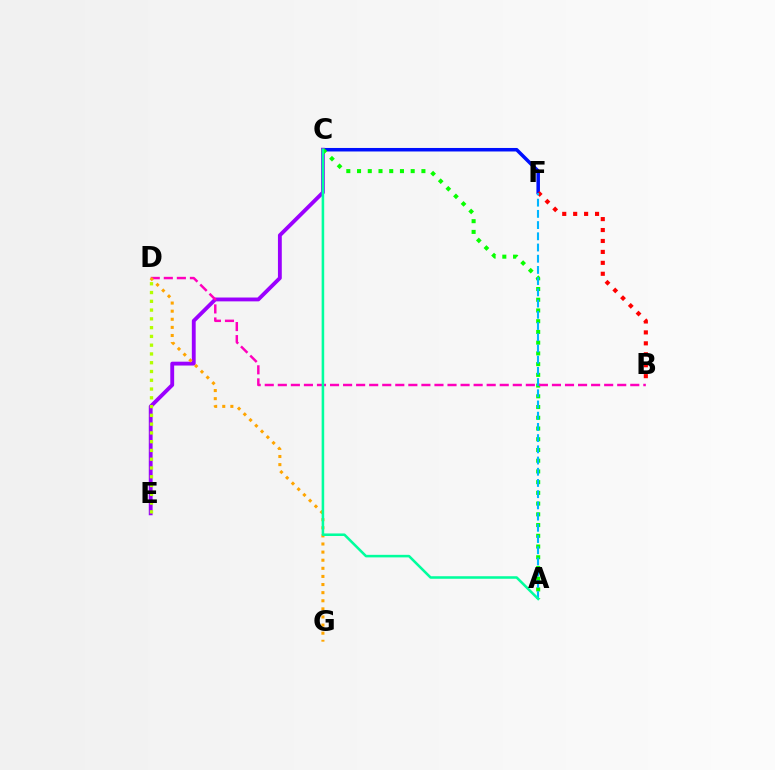{('C', 'F'): [{'color': '#0010ff', 'line_style': 'solid', 'thickness': 2.53}], ('C', 'E'): [{'color': '#9b00ff', 'line_style': 'solid', 'thickness': 2.77}], ('A', 'C'): [{'color': '#08ff00', 'line_style': 'dotted', 'thickness': 2.92}, {'color': '#00ff9d', 'line_style': 'solid', 'thickness': 1.84}], ('D', 'E'): [{'color': '#b3ff00', 'line_style': 'dotted', 'thickness': 2.38}], ('B', 'D'): [{'color': '#ff00bd', 'line_style': 'dashed', 'thickness': 1.77}], ('D', 'G'): [{'color': '#ffa500', 'line_style': 'dotted', 'thickness': 2.2}], ('B', 'F'): [{'color': '#ff0000', 'line_style': 'dotted', 'thickness': 2.97}], ('A', 'F'): [{'color': '#00b5ff', 'line_style': 'dashed', 'thickness': 1.52}]}